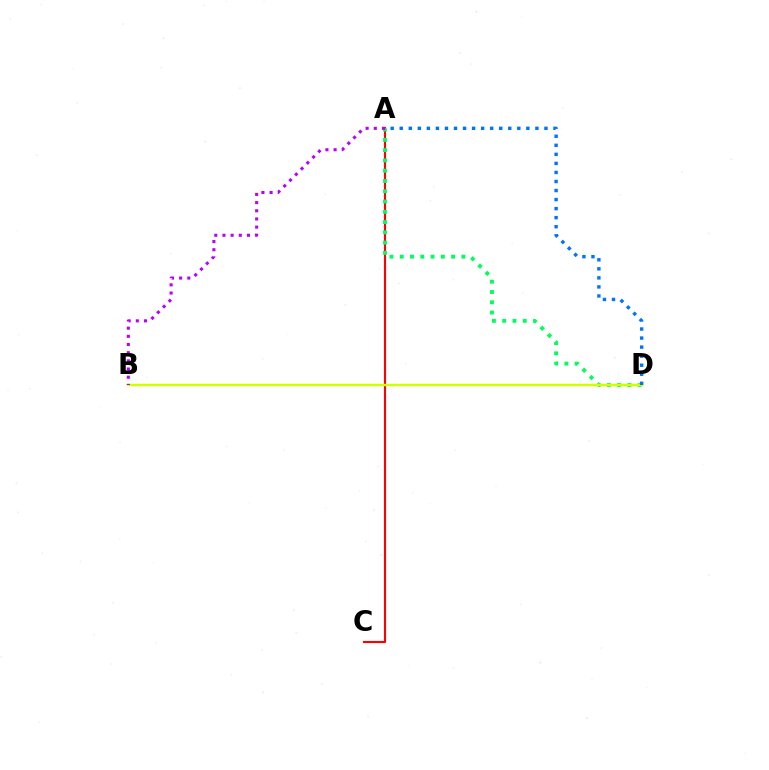{('A', 'C'): [{'color': '#ff0000', 'line_style': 'solid', 'thickness': 1.52}], ('A', 'D'): [{'color': '#00ff5c', 'line_style': 'dotted', 'thickness': 2.79}, {'color': '#0074ff', 'line_style': 'dotted', 'thickness': 2.46}], ('B', 'D'): [{'color': '#d1ff00', 'line_style': 'solid', 'thickness': 1.76}], ('A', 'B'): [{'color': '#b900ff', 'line_style': 'dotted', 'thickness': 2.22}]}